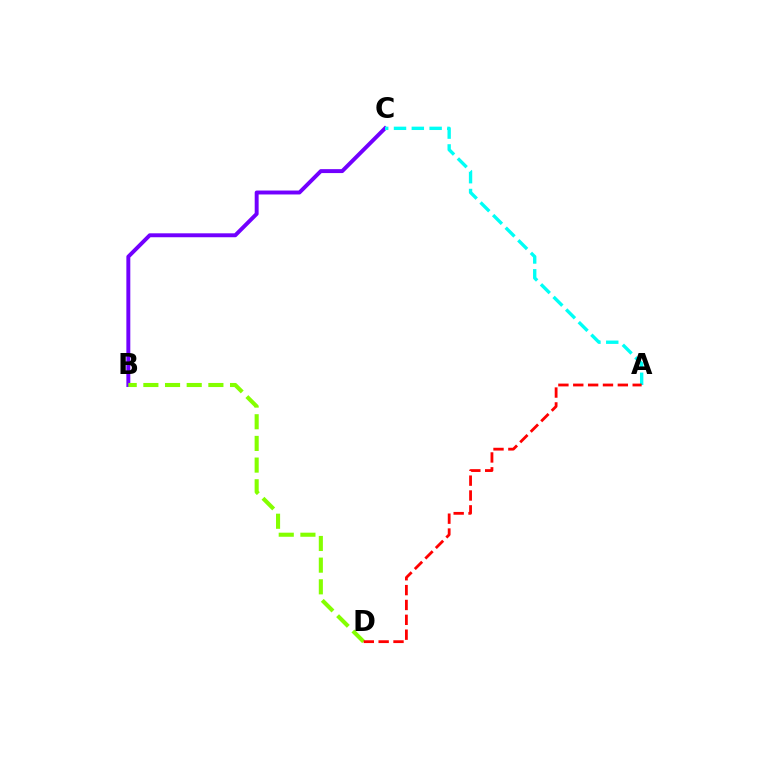{('B', 'C'): [{'color': '#7200ff', 'line_style': 'solid', 'thickness': 2.83}], ('A', 'C'): [{'color': '#00fff6', 'line_style': 'dashed', 'thickness': 2.42}], ('B', 'D'): [{'color': '#84ff00', 'line_style': 'dashed', 'thickness': 2.94}], ('A', 'D'): [{'color': '#ff0000', 'line_style': 'dashed', 'thickness': 2.02}]}